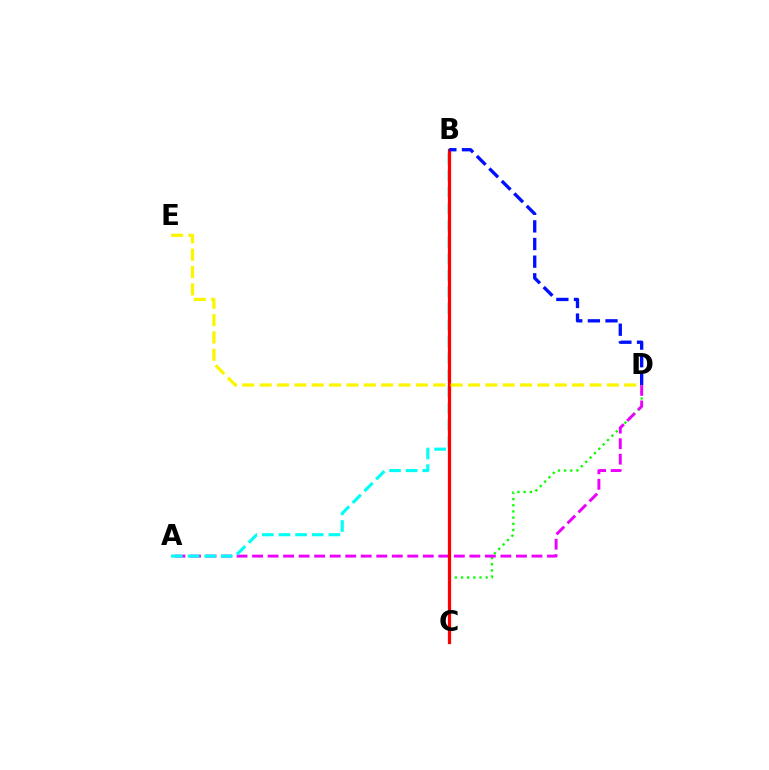{('C', 'D'): [{'color': '#08ff00', 'line_style': 'dotted', 'thickness': 1.68}], ('A', 'D'): [{'color': '#ee00ff', 'line_style': 'dashed', 'thickness': 2.11}], ('A', 'B'): [{'color': '#00fff6', 'line_style': 'dashed', 'thickness': 2.26}], ('B', 'C'): [{'color': '#ff0000', 'line_style': 'solid', 'thickness': 2.33}], ('B', 'D'): [{'color': '#0010ff', 'line_style': 'dashed', 'thickness': 2.4}], ('D', 'E'): [{'color': '#fcf500', 'line_style': 'dashed', 'thickness': 2.36}]}